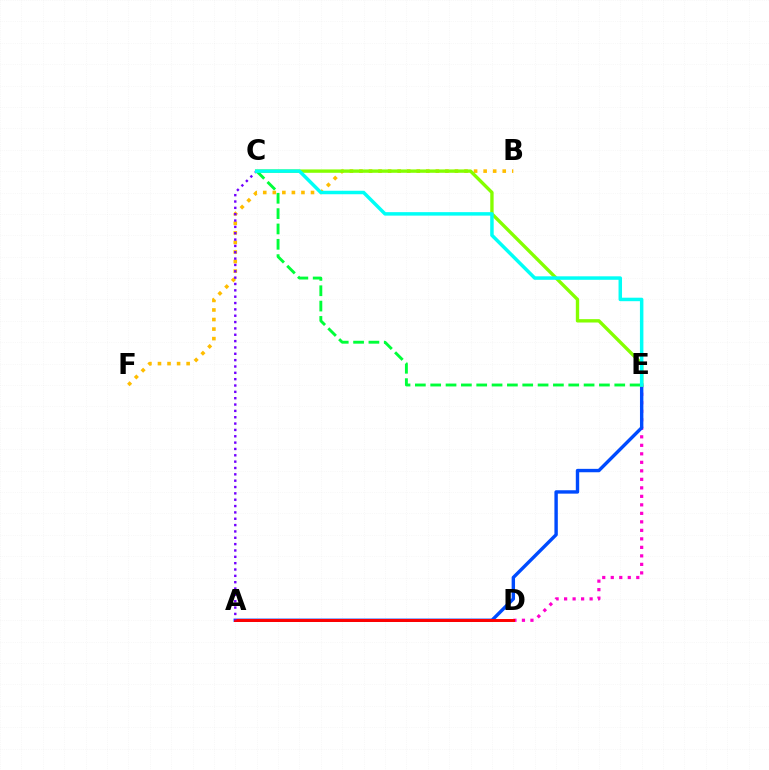{('D', 'E'): [{'color': '#ff00cf', 'line_style': 'dotted', 'thickness': 2.31}], ('A', 'E'): [{'color': '#004bff', 'line_style': 'solid', 'thickness': 2.45}], ('A', 'D'): [{'color': '#ff0000', 'line_style': 'solid', 'thickness': 2.13}], ('B', 'F'): [{'color': '#ffbd00', 'line_style': 'dotted', 'thickness': 2.6}], ('A', 'C'): [{'color': '#7200ff', 'line_style': 'dotted', 'thickness': 1.72}], ('C', 'E'): [{'color': '#84ff00', 'line_style': 'solid', 'thickness': 2.42}, {'color': '#00ff39', 'line_style': 'dashed', 'thickness': 2.08}, {'color': '#00fff6', 'line_style': 'solid', 'thickness': 2.51}]}